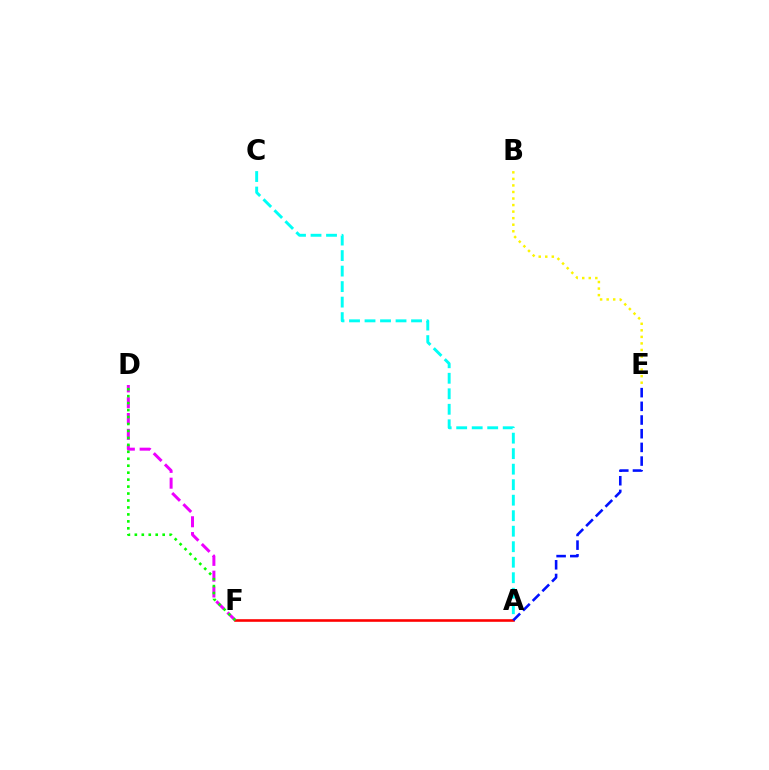{('A', 'C'): [{'color': '#00fff6', 'line_style': 'dashed', 'thickness': 2.11}], ('A', 'F'): [{'color': '#ff0000', 'line_style': 'solid', 'thickness': 1.87}], ('D', 'F'): [{'color': '#ee00ff', 'line_style': 'dashed', 'thickness': 2.15}, {'color': '#08ff00', 'line_style': 'dotted', 'thickness': 1.89}], ('A', 'E'): [{'color': '#0010ff', 'line_style': 'dashed', 'thickness': 1.86}], ('B', 'E'): [{'color': '#fcf500', 'line_style': 'dotted', 'thickness': 1.78}]}